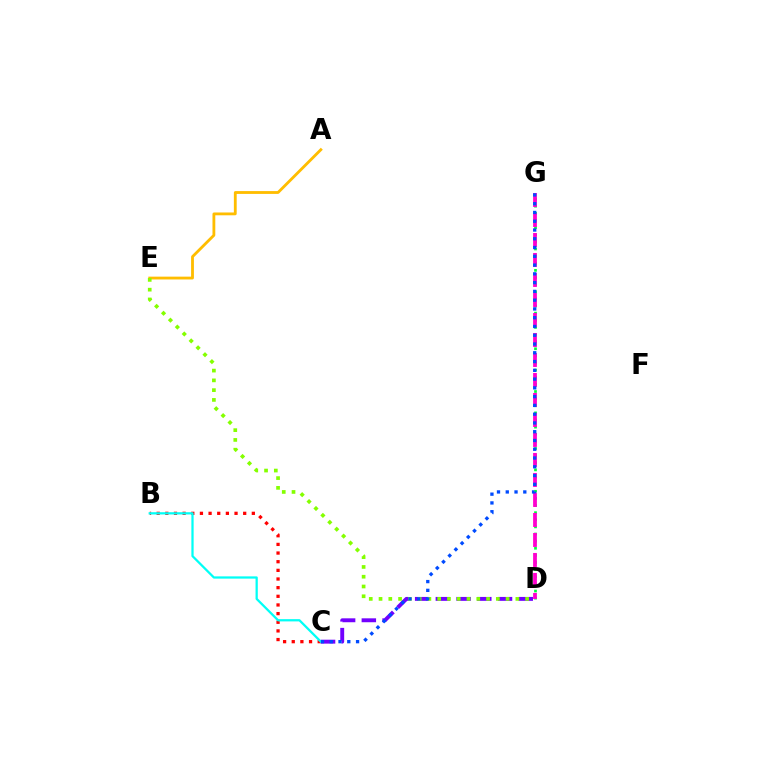{('D', 'G'): [{'color': '#00ff39', 'line_style': 'dotted', 'thickness': 1.94}, {'color': '#ff00cf', 'line_style': 'dashed', 'thickness': 2.72}], ('A', 'E'): [{'color': '#ffbd00', 'line_style': 'solid', 'thickness': 2.03}], ('C', 'D'): [{'color': '#7200ff', 'line_style': 'dashed', 'thickness': 2.81}], ('B', 'C'): [{'color': '#ff0000', 'line_style': 'dotted', 'thickness': 2.35}, {'color': '#00fff6', 'line_style': 'solid', 'thickness': 1.62}], ('D', 'E'): [{'color': '#84ff00', 'line_style': 'dotted', 'thickness': 2.66}], ('C', 'G'): [{'color': '#004bff', 'line_style': 'dotted', 'thickness': 2.38}]}